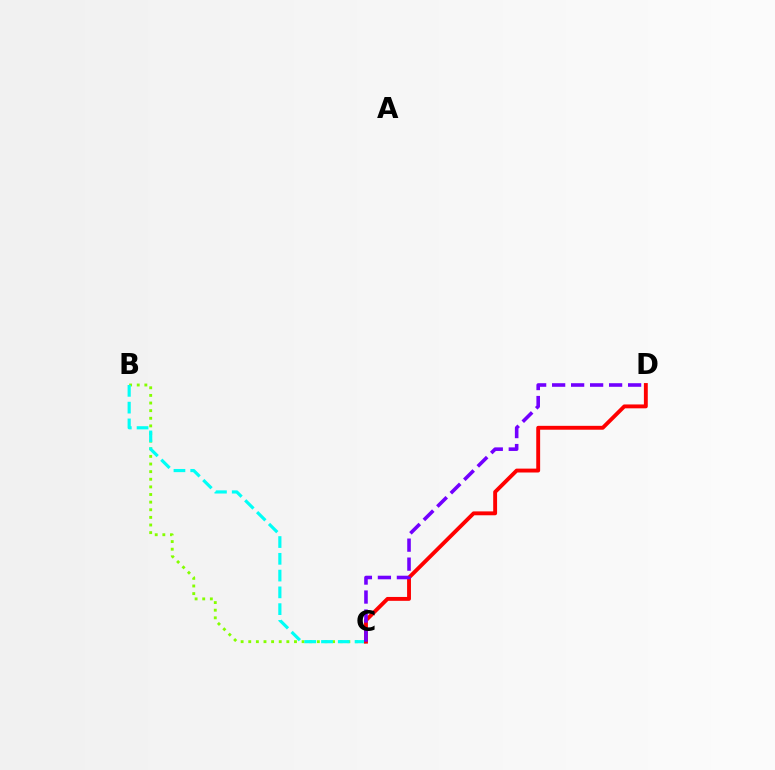{('B', 'C'): [{'color': '#84ff00', 'line_style': 'dotted', 'thickness': 2.07}, {'color': '#00fff6', 'line_style': 'dashed', 'thickness': 2.28}], ('C', 'D'): [{'color': '#ff0000', 'line_style': 'solid', 'thickness': 2.79}, {'color': '#7200ff', 'line_style': 'dashed', 'thickness': 2.58}]}